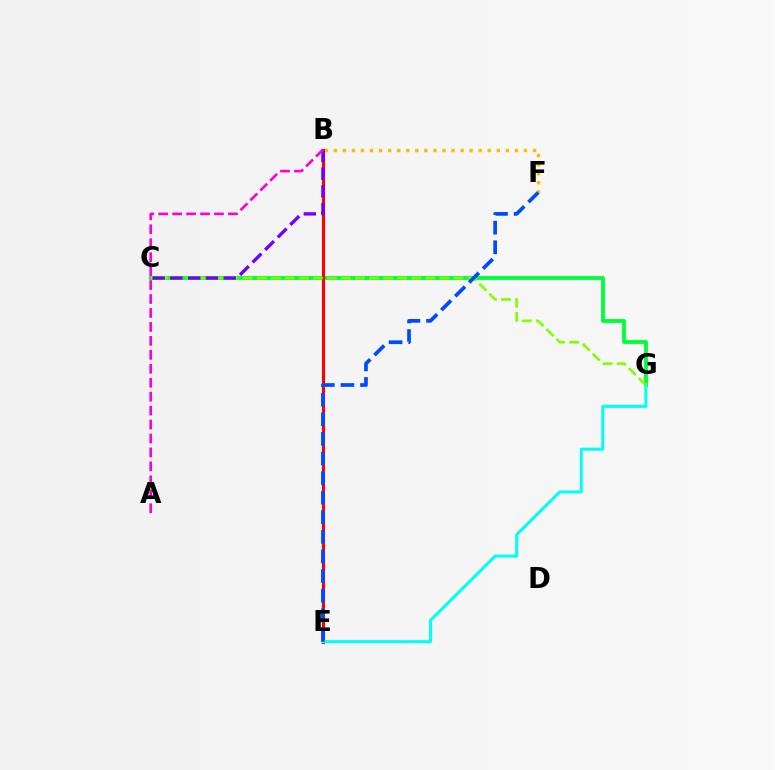{('C', 'G'): [{'color': '#00ff39', 'line_style': 'solid', 'thickness': 2.77}, {'color': '#84ff00', 'line_style': 'dashed', 'thickness': 1.91}], ('B', 'F'): [{'color': '#ffbd00', 'line_style': 'dotted', 'thickness': 2.46}], ('B', 'E'): [{'color': '#ff0000', 'line_style': 'solid', 'thickness': 2.26}], ('E', 'G'): [{'color': '#00fff6', 'line_style': 'solid', 'thickness': 2.18}], ('B', 'C'): [{'color': '#7200ff', 'line_style': 'dashed', 'thickness': 2.41}], ('A', 'B'): [{'color': '#ff00cf', 'line_style': 'dashed', 'thickness': 1.89}], ('E', 'F'): [{'color': '#004bff', 'line_style': 'dashed', 'thickness': 2.66}]}